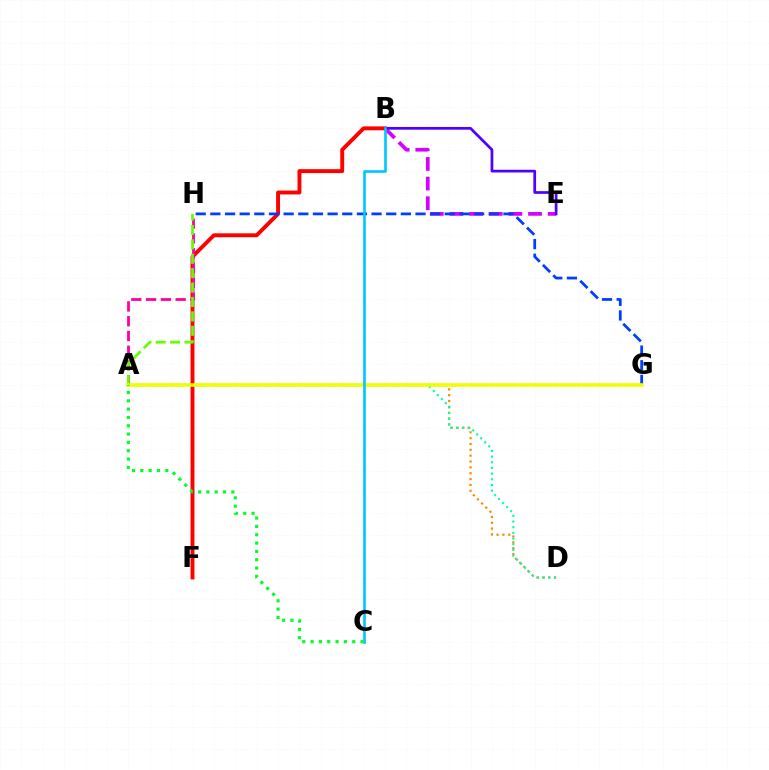{('B', 'E'): [{'color': '#d600ff', 'line_style': 'dashed', 'thickness': 2.67}, {'color': '#4f00ff', 'line_style': 'solid', 'thickness': 1.96}], ('A', 'D'): [{'color': '#ff8800', 'line_style': 'dotted', 'thickness': 1.59}, {'color': '#00ffaf', 'line_style': 'dotted', 'thickness': 1.54}], ('B', 'F'): [{'color': '#ff0000', 'line_style': 'solid', 'thickness': 2.81}], ('G', 'H'): [{'color': '#003fff', 'line_style': 'dashed', 'thickness': 1.99}], ('A', 'H'): [{'color': '#ff00a0', 'line_style': 'dashed', 'thickness': 2.01}, {'color': '#66ff00', 'line_style': 'dashed', 'thickness': 1.96}], ('A', 'G'): [{'color': '#eeff00', 'line_style': 'solid', 'thickness': 2.6}], ('B', 'C'): [{'color': '#00c7ff', 'line_style': 'solid', 'thickness': 1.91}], ('A', 'C'): [{'color': '#00ff27', 'line_style': 'dotted', 'thickness': 2.26}]}